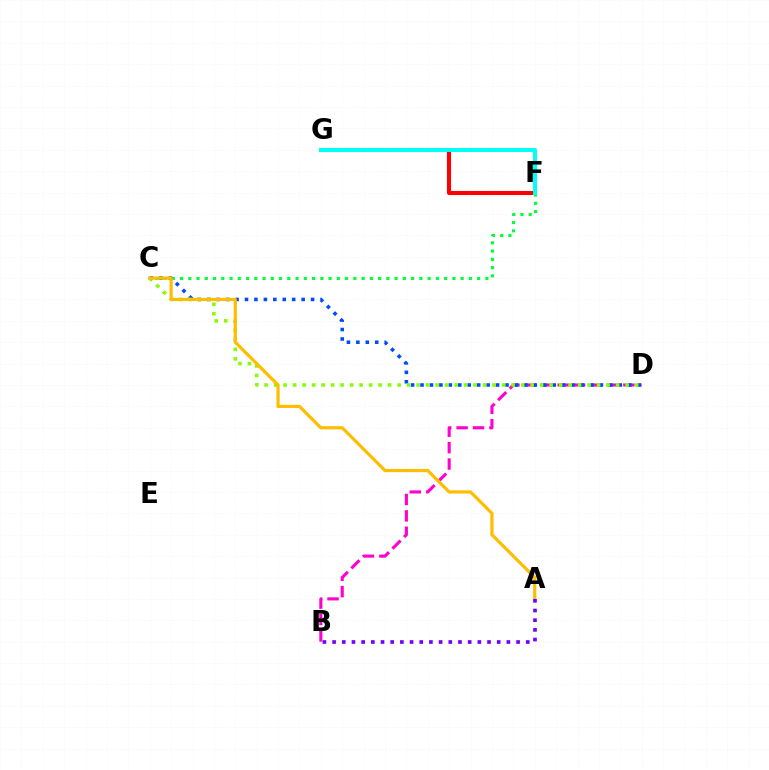{('F', 'G'): [{'color': '#ff0000', 'line_style': 'solid', 'thickness': 2.94}, {'color': '#00fff6', 'line_style': 'solid', 'thickness': 2.87}], ('C', 'F'): [{'color': '#00ff39', 'line_style': 'dotted', 'thickness': 2.24}], ('B', 'D'): [{'color': '#ff00cf', 'line_style': 'dashed', 'thickness': 2.23}], ('C', 'D'): [{'color': '#004bff', 'line_style': 'dotted', 'thickness': 2.57}, {'color': '#84ff00', 'line_style': 'dotted', 'thickness': 2.58}], ('A', 'C'): [{'color': '#ffbd00', 'line_style': 'solid', 'thickness': 2.3}], ('A', 'B'): [{'color': '#7200ff', 'line_style': 'dotted', 'thickness': 2.63}]}